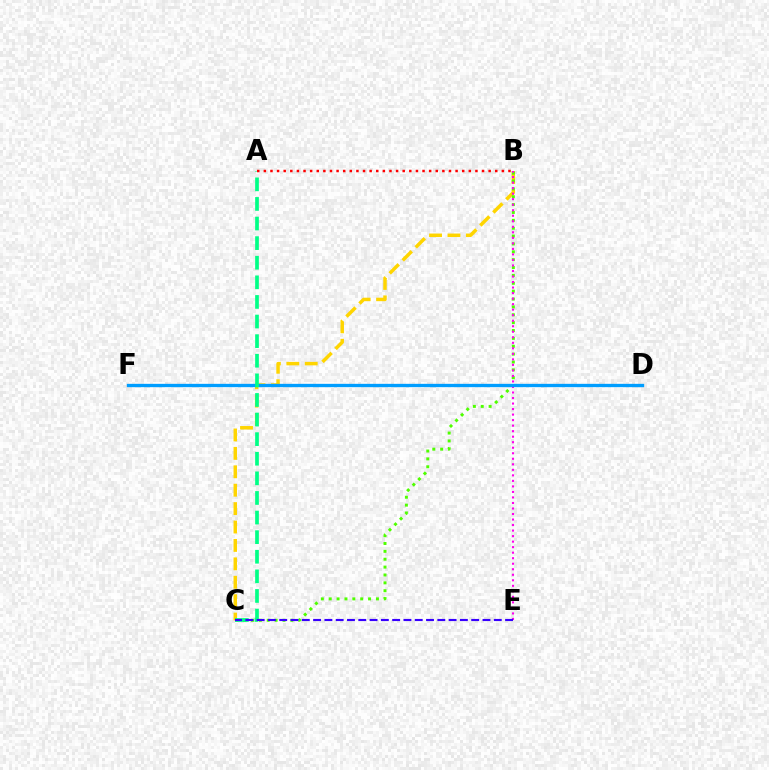{('B', 'C'): [{'color': '#ffd500', 'line_style': 'dashed', 'thickness': 2.5}, {'color': '#4fff00', 'line_style': 'dotted', 'thickness': 2.14}], ('B', 'E'): [{'color': '#ff00ed', 'line_style': 'dotted', 'thickness': 1.5}], ('D', 'F'): [{'color': '#009eff', 'line_style': 'solid', 'thickness': 2.39}], ('A', 'C'): [{'color': '#00ff86', 'line_style': 'dashed', 'thickness': 2.66}], ('C', 'E'): [{'color': '#3700ff', 'line_style': 'dashed', 'thickness': 1.53}], ('A', 'B'): [{'color': '#ff0000', 'line_style': 'dotted', 'thickness': 1.8}]}